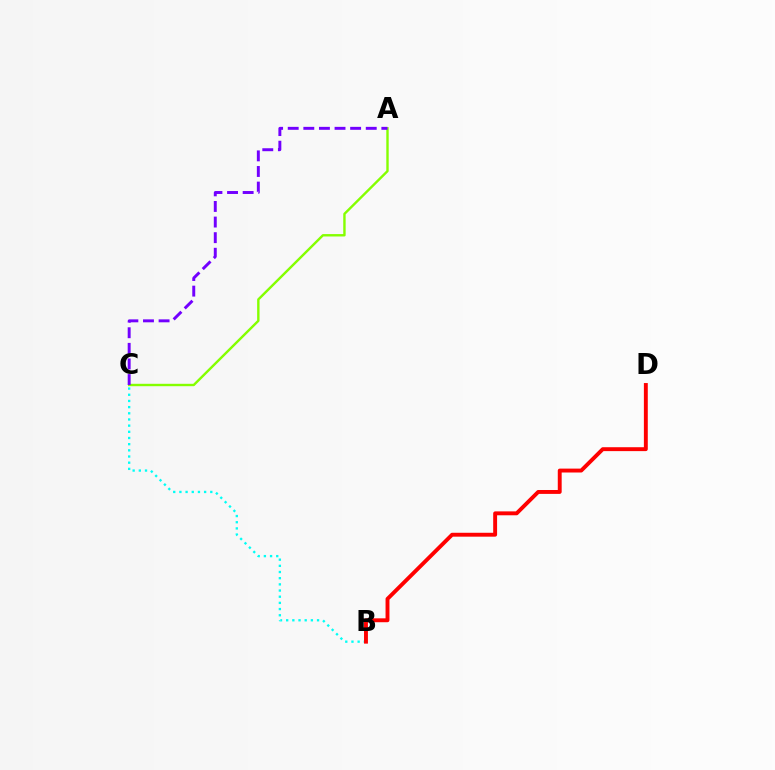{('B', 'C'): [{'color': '#00fff6', 'line_style': 'dotted', 'thickness': 1.68}], ('A', 'C'): [{'color': '#84ff00', 'line_style': 'solid', 'thickness': 1.73}, {'color': '#7200ff', 'line_style': 'dashed', 'thickness': 2.12}], ('B', 'D'): [{'color': '#ff0000', 'line_style': 'solid', 'thickness': 2.81}]}